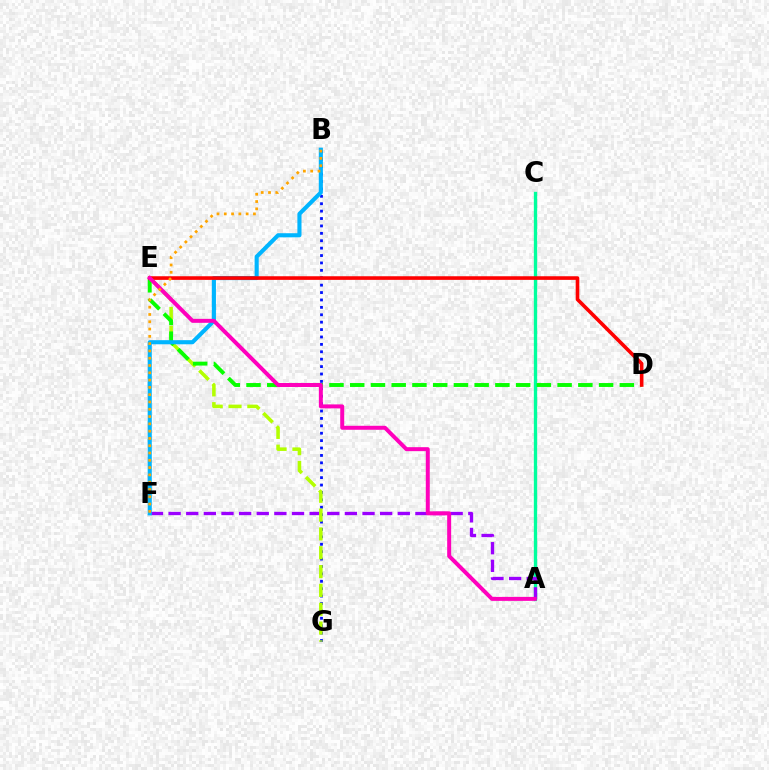{('A', 'C'): [{'color': '#00ff9d', 'line_style': 'solid', 'thickness': 2.39}], ('B', 'G'): [{'color': '#0010ff', 'line_style': 'dotted', 'thickness': 2.01}], ('A', 'F'): [{'color': '#9b00ff', 'line_style': 'dashed', 'thickness': 2.39}], ('E', 'G'): [{'color': '#b3ff00', 'line_style': 'dashed', 'thickness': 2.56}], ('D', 'E'): [{'color': '#08ff00', 'line_style': 'dashed', 'thickness': 2.82}, {'color': '#ff0000', 'line_style': 'solid', 'thickness': 2.61}], ('B', 'F'): [{'color': '#00b5ff', 'line_style': 'solid', 'thickness': 2.96}, {'color': '#ffa500', 'line_style': 'dotted', 'thickness': 1.98}], ('A', 'E'): [{'color': '#ff00bd', 'line_style': 'solid', 'thickness': 2.86}]}